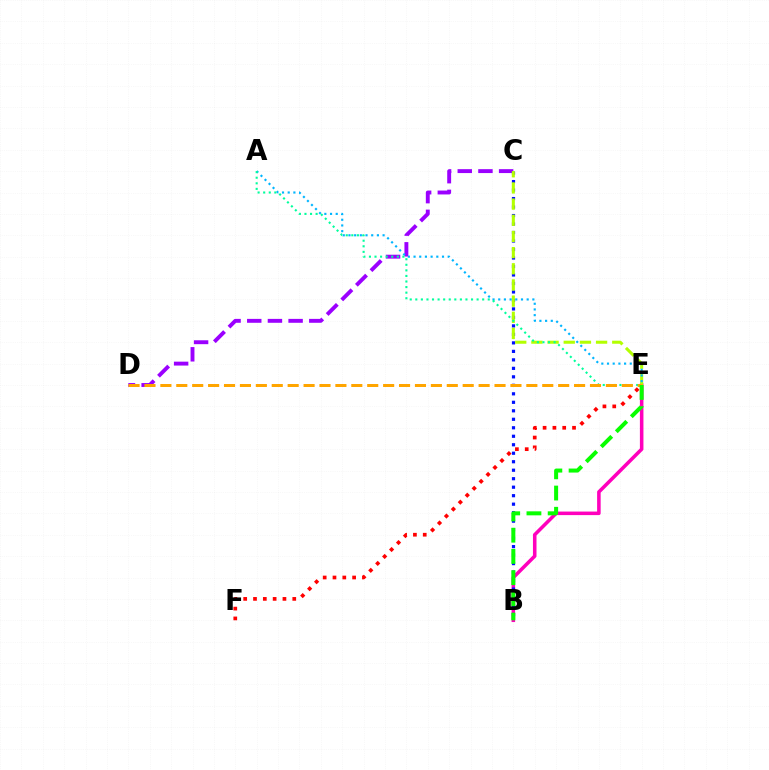{('C', 'D'): [{'color': '#9b00ff', 'line_style': 'dashed', 'thickness': 2.81}], ('B', 'E'): [{'color': '#ff00bd', 'line_style': 'solid', 'thickness': 2.55}, {'color': '#08ff00', 'line_style': 'dashed', 'thickness': 2.88}], ('B', 'C'): [{'color': '#0010ff', 'line_style': 'dotted', 'thickness': 2.31}], ('C', 'E'): [{'color': '#b3ff00', 'line_style': 'dashed', 'thickness': 2.2}], ('A', 'E'): [{'color': '#00b5ff', 'line_style': 'dotted', 'thickness': 1.55}, {'color': '#00ff9d', 'line_style': 'dotted', 'thickness': 1.51}], ('E', 'F'): [{'color': '#ff0000', 'line_style': 'dotted', 'thickness': 2.67}], ('D', 'E'): [{'color': '#ffa500', 'line_style': 'dashed', 'thickness': 2.16}]}